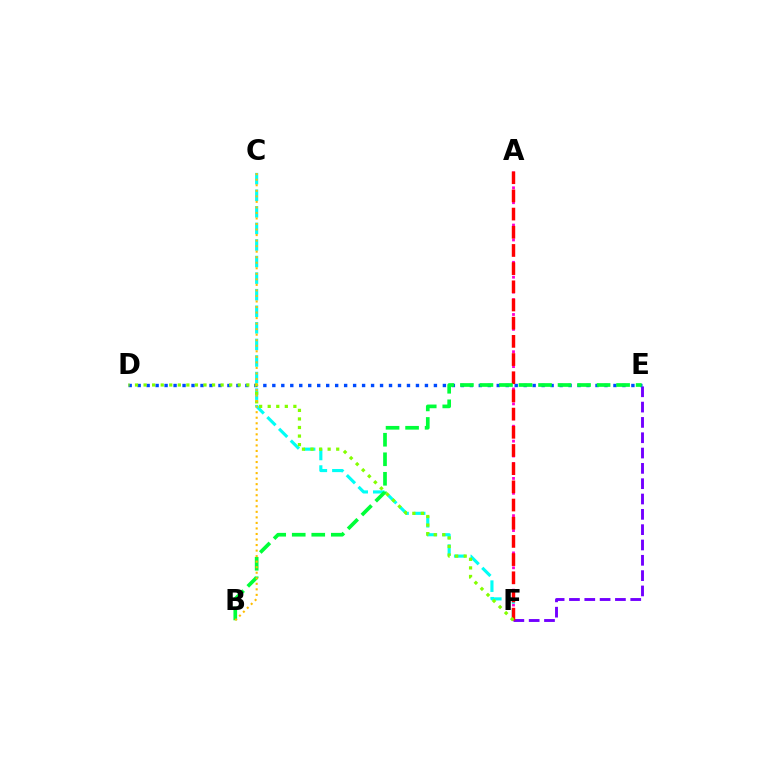{('A', 'F'): [{'color': '#ff00cf', 'line_style': 'dotted', 'thickness': 2.02}, {'color': '#ff0000', 'line_style': 'dashed', 'thickness': 2.47}], ('E', 'F'): [{'color': '#7200ff', 'line_style': 'dashed', 'thickness': 2.08}], ('D', 'E'): [{'color': '#004bff', 'line_style': 'dotted', 'thickness': 2.44}], ('C', 'F'): [{'color': '#00fff6', 'line_style': 'dashed', 'thickness': 2.25}], ('D', 'F'): [{'color': '#84ff00', 'line_style': 'dotted', 'thickness': 2.33}], ('B', 'E'): [{'color': '#00ff39', 'line_style': 'dashed', 'thickness': 2.65}], ('B', 'C'): [{'color': '#ffbd00', 'line_style': 'dotted', 'thickness': 1.5}]}